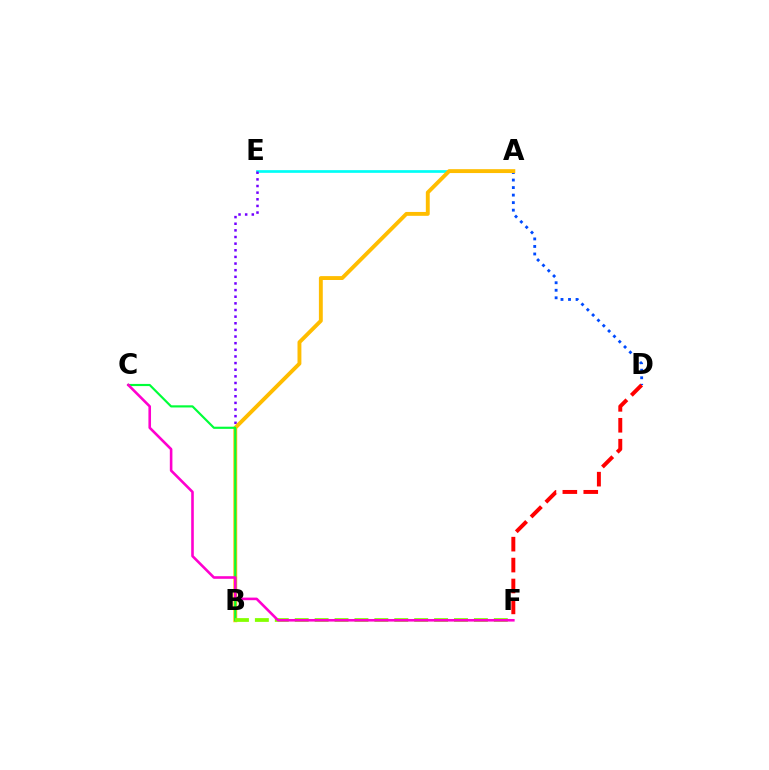{('A', 'E'): [{'color': '#00fff6', 'line_style': 'solid', 'thickness': 1.94}], ('A', 'D'): [{'color': '#004bff', 'line_style': 'dotted', 'thickness': 2.04}], ('D', 'F'): [{'color': '#ff0000', 'line_style': 'dashed', 'thickness': 2.84}], ('B', 'E'): [{'color': '#7200ff', 'line_style': 'dotted', 'thickness': 1.8}], ('A', 'B'): [{'color': '#ffbd00', 'line_style': 'solid', 'thickness': 2.8}], ('B', 'C'): [{'color': '#00ff39', 'line_style': 'solid', 'thickness': 1.56}], ('B', 'F'): [{'color': '#84ff00', 'line_style': 'dashed', 'thickness': 2.71}], ('C', 'F'): [{'color': '#ff00cf', 'line_style': 'solid', 'thickness': 1.87}]}